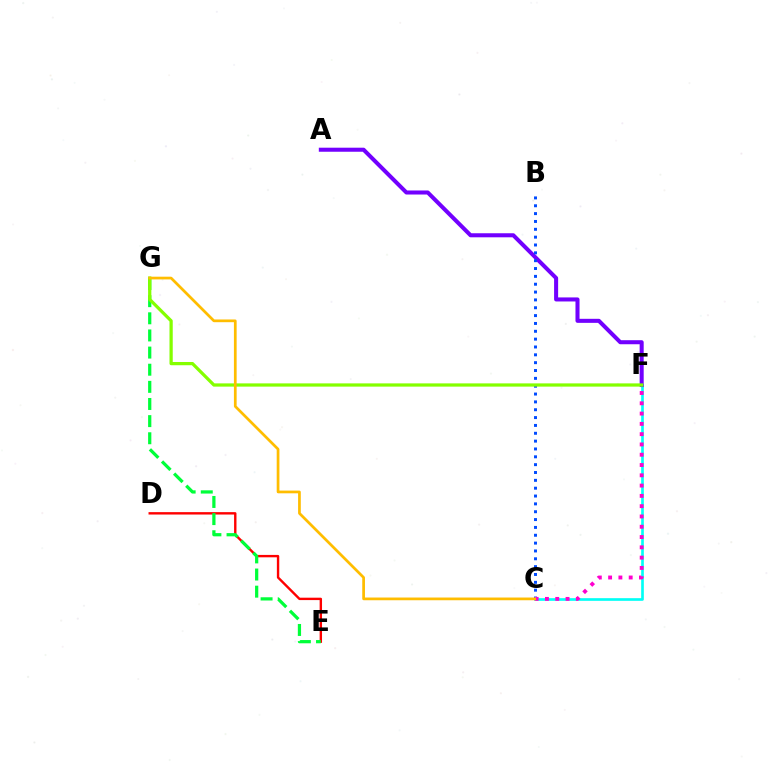{('C', 'F'): [{'color': '#00fff6', 'line_style': 'solid', 'thickness': 1.92}, {'color': '#ff00cf', 'line_style': 'dotted', 'thickness': 2.8}], ('A', 'F'): [{'color': '#7200ff', 'line_style': 'solid', 'thickness': 2.91}], ('B', 'C'): [{'color': '#004bff', 'line_style': 'dotted', 'thickness': 2.13}], ('D', 'E'): [{'color': '#ff0000', 'line_style': 'solid', 'thickness': 1.72}], ('E', 'G'): [{'color': '#00ff39', 'line_style': 'dashed', 'thickness': 2.33}], ('F', 'G'): [{'color': '#84ff00', 'line_style': 'solid', 'thickness': 2.33}], ('C', 'G'): [{'color': '#ffbd00', 'line_style': 'solid', 'thickness': 1.96}]}